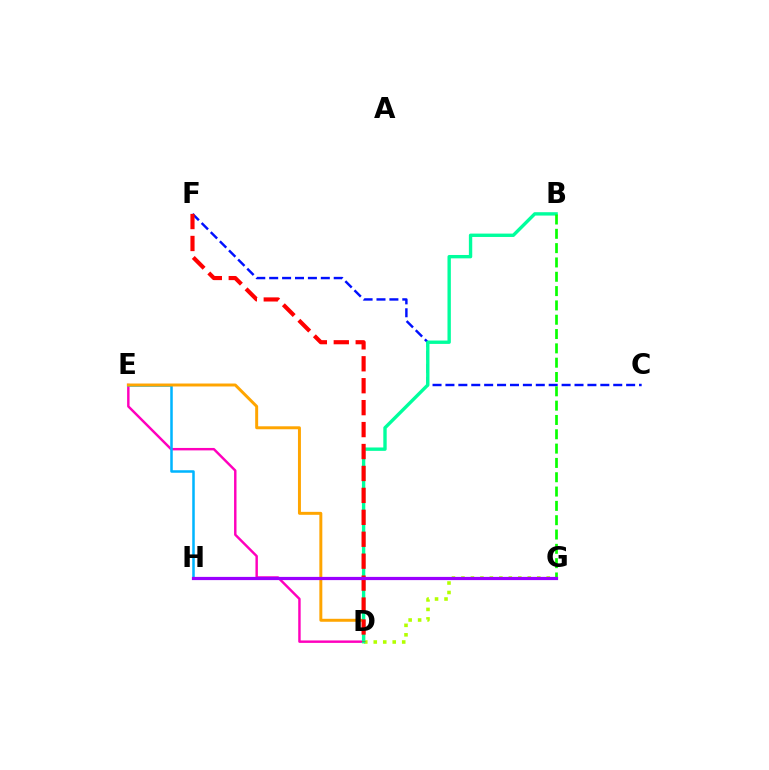{('C', 'F'): [{'color': '#0010ff', 'line_style': 'dashed', 'thickness': 1.75}], ('D', 'E'): [{'color': '#ff00bd', 'line_style': 'solid', 'thickness': 1.76}, {'color': '#ffa500', 'line_style': 'solid', 'thickness': 2.13}], ('D', 'G'): [{'color': '#b3ff00', 'line_style': 'dotted', 'thickness': 2.58}], ('E', 'H'): [{'color': '#00b5ff', 'line_style': 'solid', 'thickness': 1.82}], ('B', 'D'): [{'color': '#00ff9d', 'line_style': 'solid', 'thickness': 2.43}], ('D', 'F'): [{'color': '#ff0000', 'line_style': 'dashed', 'thickness': 2.98}], ('B', 'G'): [{'color': '#08ff00', 'line_style': 'dashed', 'thickness': 1.95}], ('G', 'H'): [{'color': '#9b00ff', 'line_style': 'solid', 'thickness': 2.31}]}